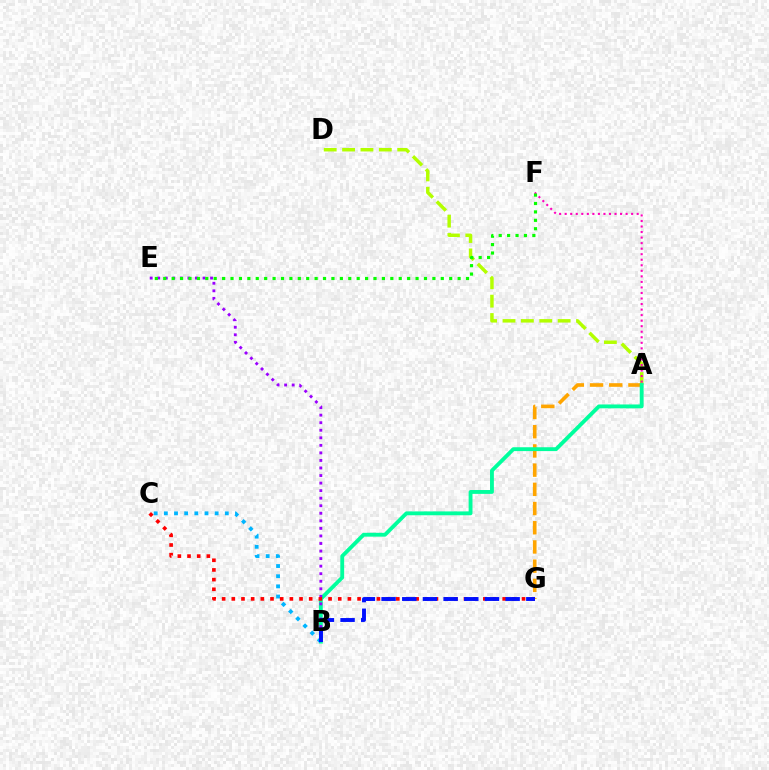{('A', 'D'): [{'color': '#b3ff00', 'line_style': 'dashed', 'thickness': 2.5}], ('A', 'F'): [{'color': '#ff00bd', 'line_style': 'dotted', 'thickness': 1.5}], ('A', 'G'): [{'color': '#ffa500', 'line_style': 'dashed', 'thickness': 2.61}], ('A', 'B'): [{'color': '#00ff9d', 'line_style': 'solid', 'thickness': 2.77}], ('B', 'C'): [{'color': '#00b5ff', 'line_style': 'dotted', 'thickness': 2.76}], ('B', 'E'): [{'color': '#9b00ff', 'line_style': 'dotted', 'thickness': 2.05}], ('C', 'G'): [{'color': '#ff0000', 'line_style': 'dotted', 'thickness': 2.63}], ('B', 'G'): [{'color': '#0010ff', 'line_style': 'dashed', 'thickness': 2.81}], ('E', 'F'): [{'color': '#08ff00', 'line_style': 'dotted', 'thickness': 2.29}]}